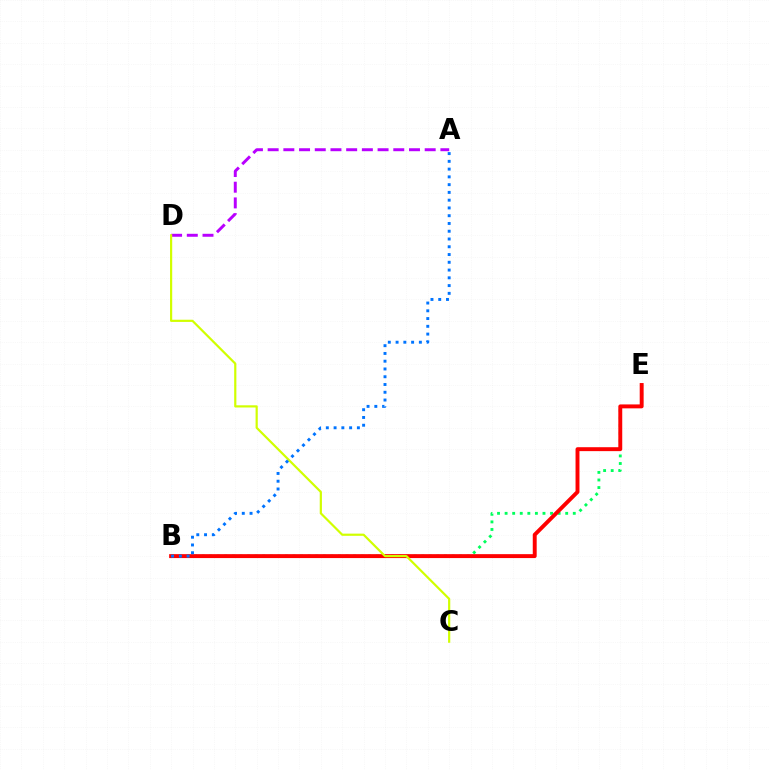{('B', 'E'): [{'color': '#00ff5c', 'line_style': 'dotted', 'thickness': 2.06}, {'color': '#ff0000', 'line_style': 'solid', 'thickness': 2.82}], ('A', 'D'): [{'color': '#b900ff', 'line_style': 'dashed', 'thickness': 2.13}], ('C', 'D'): [{'color': '#d1ff00', 'line_style': 'solid', 'thickness': 1.58}], ('A', 'B'): [{'color': '#0074ff', 'line_style': 'dotted', 'thickness': 2.11}]}